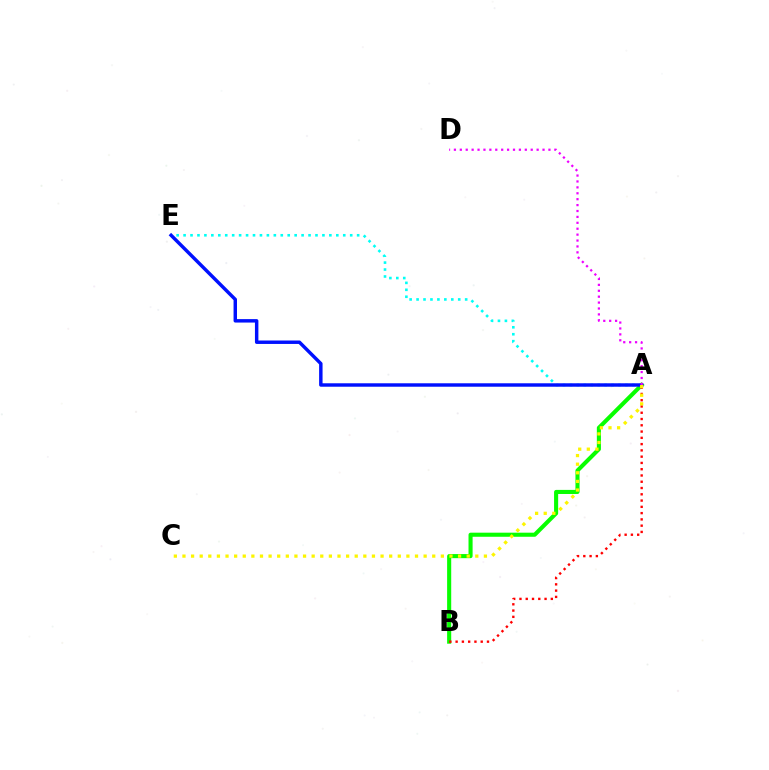{('A', 'B'): [{'color': '#08ff00', 'line_style': 'solid', 'thickness': 2.94}, {'color': '#ff0000', 'line_style': 'dotted', 'thickness': 1.7}], ('A', 'E'): [{'color': '#00fff6', 'line_style': 'dotted', 'thickness': 1.89}, {'color': '#0010ff', 'line_style': 'solid', 'thickness': 2.48}], ('A', 'C'): [{'color': '#fcf500', 'line_style': 'dotted', 'thickness': 2.34}], ('A', 'D'): [{'color': '#ee00ff', 'line_style': 'dotted', 'thickness': 1.61}]}